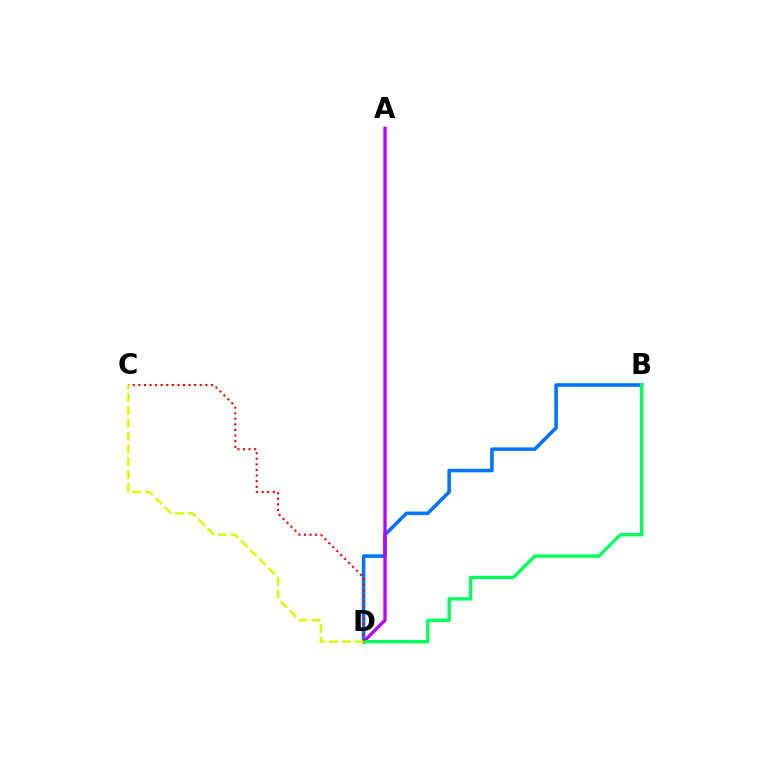{('B', 'D'): [{'color': '#0074ff', 'line_style': 'solid', 'thickness': 2.56}, {'color': '#00ff5c', 'line_style': 'solid', 'thickness': 2.42}], ('A', 'D'): [{'color': '#b900ff', 'line_style': 'solid', 'thickness': 2.38}], ('C', 'D'): [{'color': '#ff0000', 'line_style': 'dotted', 'thickness': 1.52}, {'color': '#d1ff00', 'line_style': 'dashed', 'thickness': 1.75}]}